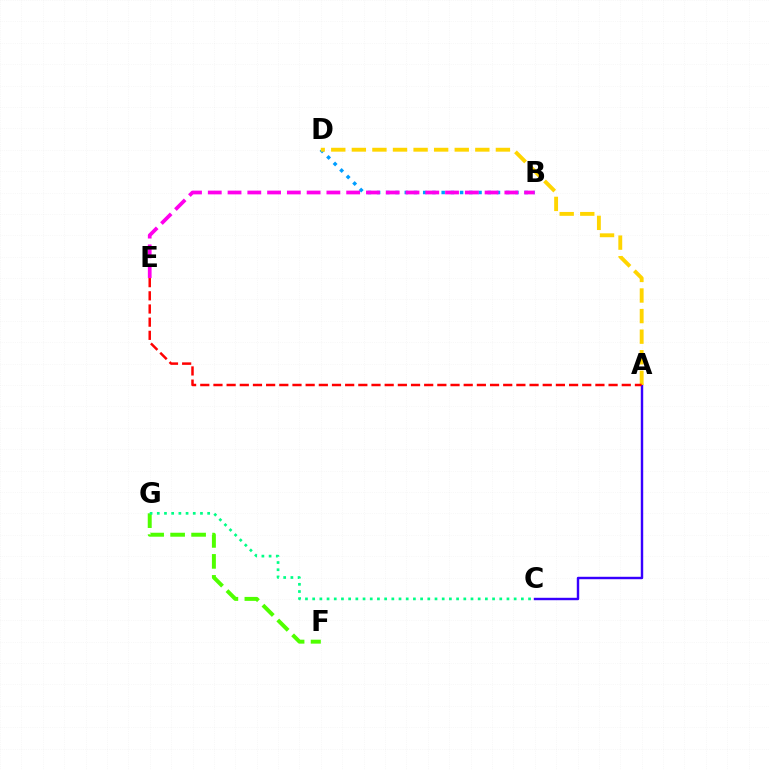{('A', 'C'): [{'color': '#3700ff', 'line_style': 'solid', 'thickness': 1.74}], ('B', 'D'): [{'color': '#009eff', 'line_style': 'dotted', 'thickness': 2.51}], ('F', 'G'): [{'color': '#4fff00', 'line_style': 'dashed', 'thickness': 2.85}], ('A', 'D'): [{'color': '#ffd500', 'line_style': 'dashed', 'thickness': 2.8}], ('C', 'G'): [{'color': '#00ff86', 'line_style': 'dotted', 'thickness': 1.96}], ('B', 'E'): [{'color': '#ff00ed', 'line_style': 'dashed', 'thickness': 2.69}], ('A', 'E'): [{'color': '#ff0000', 'line_style': 'dashed', 'thickness': 1.79}]}